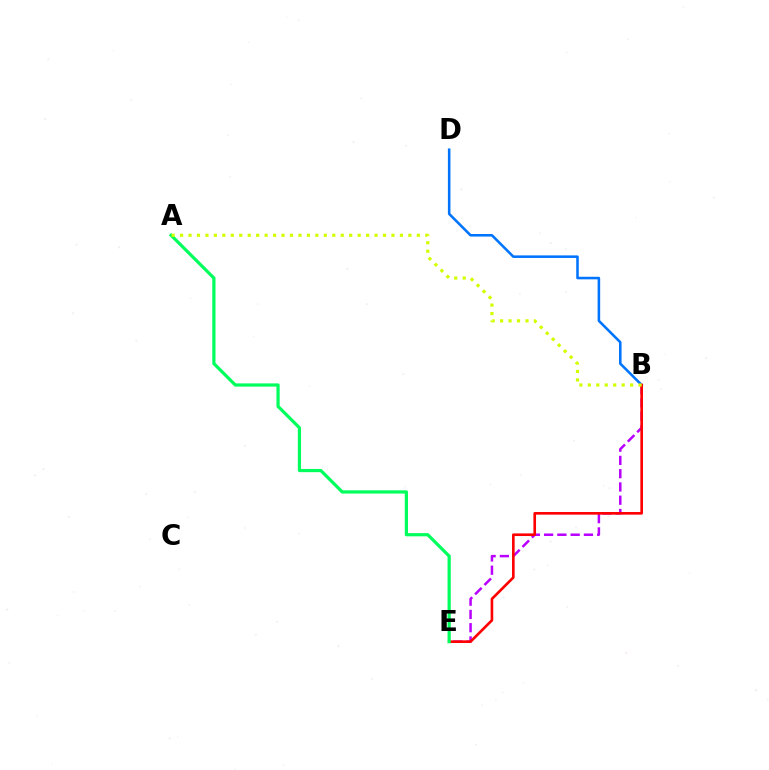{('B', 'D'): [{'color': '#0074ff', 'line_style': 'solid', 'thickness': 1.84}], ('B', 'E'): [{'color': '#b900ff', 'line_style': 'dashed', 'thickness': 1.8}, {'color': '#ff0000', 'line_style': 'solid', 'thickness': 1.89}], ('A', 'E'): [{'color': '#00ff5c', 'line_style': 'solid', 'thickness': 2.31}], ('A', 'B'): [{'color': '#d1ff00', 'line_style': 'dotted', 'thickness': 2.3}]}